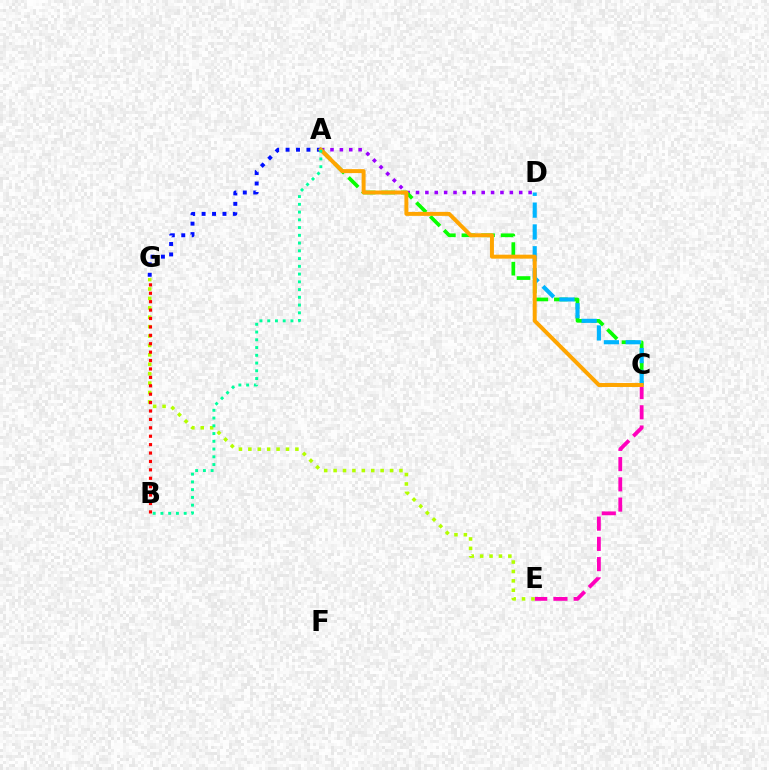{('A', 'D'): [{'color': '#9b00ff', 'line_style': 'dotted', 'thickness': 2.55}], ('A', 'G'): [{'color': '#0010ff', 'line_style': 'dotted', 'thickness': 2.83}], ('A', 'C'): [{'color': '#08ff00', 'line_style': 'dashed', 'thickness': 2.66}, {'color': '#ffa500', 'line_style': 'solid', 'thickness': 2.85}], ('C', 'E'): [{'color': '#ff00bd', 'line_style': 'dashed', 'thickness': 2.75}], ('E', 'G'): [{'color': '#b3ff00', 'line_style': 'dotted', 'thickness': 2.56}], ('B', 'G'): [{'color': '#ff0000', 'line_style': 'dotted', 'thickness': 2.28}], ('C', 'D'): [{'color': '#00b5ff', 'line_style': 'dashed', 'thickness': 2.96}], ('A', 'B'): [{'color': '#00ff9d', 'line_style': 'dotted', 'thickness': 2.11}]}